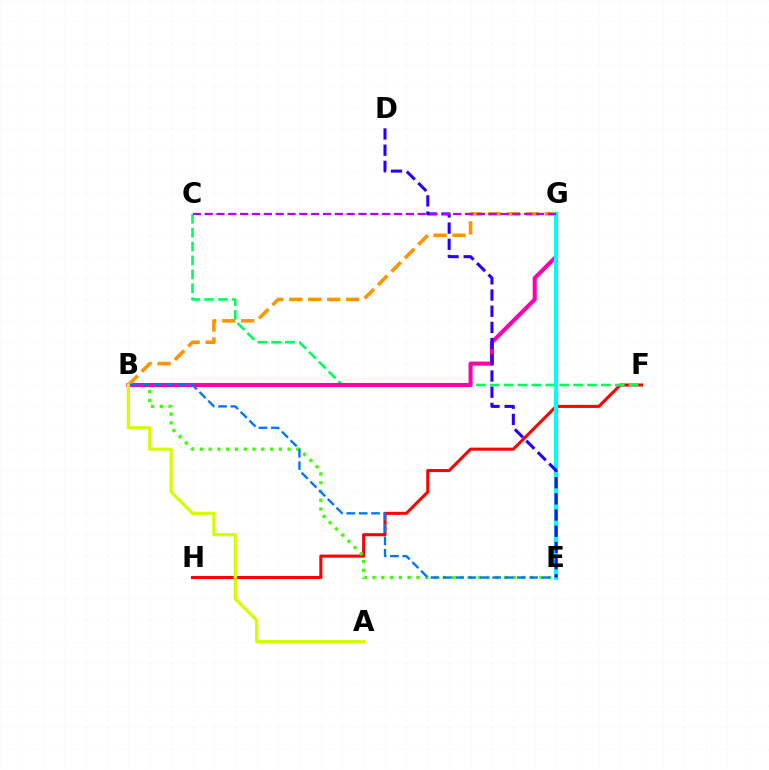{('F', 'H'): [{'color': '#ff0000', 'line_style': 'solid', 'thickness': 2.21}], ('B', 'E'): [{'color': '#3dff00', 'line_style': 'dotted', 'thickness': 2.39}, {'color': '#0074ff', 'line_style': 'dashed', 'thickness': 1.68}], ('C', 'F'): [{'color': '#00ff5c', 'line_style': 'dashed', 'thickness': 1.89}], ('B', 'G'): [{'color': '#ff00ac', 'line_style': 'solid', 'thickness': 2.93}, {'color': '#ff9400', 'line_style': 'dashed', 'thickness': 2.58}], ('E', 'G'): [{'color': '#00fff6', 'line_style': 'solid', 'thickness': 2.97}], ('D', 'E'): [{'color': '#2500ff', 'line_style': 'dashed', 'thickness': 2.2}], ('A', 'B'): [{'color': '#d1ff00', 'line_style': 'solid', 'thickness': 2.3}], ('C', 'G'): [{'color': '#b900ff', 'line_style': 'dashed', 'thickness': 1.61}]}